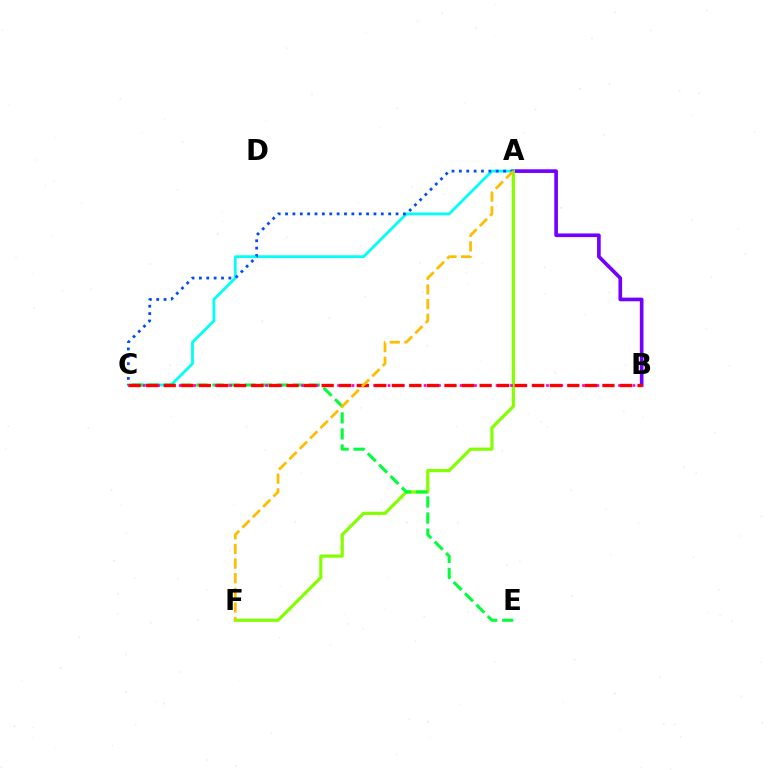{('A', 'B'): [{'color': '#7200ff', 'line_style': 'solid', 'thickness': 2.63}], ('A', 'F'): [{'color': '#84ff00', 'line_style': 'solid', 'thickness': 2.3}, {'color': '#ffbd00', 'line_style': 'dashed', 'thickness': 1.99}], ('A', 'C'): [{'color': '#00fff6', 'line_style': 'solid', 'thickness': 2.01}, {'color': '#004bff', 'line_style': 'dotted', 'thickness': 2.0}], ('C', 'E'): [{'color': '#00ff39', 'line_style': 'dashed', 'thickness': 2.18}], ('B', 'C'): [{'color': '#ff00cf', 'line_style': 'dotted', 'thickness': 1.96}, {'color': '#ff0000', 'line_style': 'dashed', 'thickness': 2.38}]}